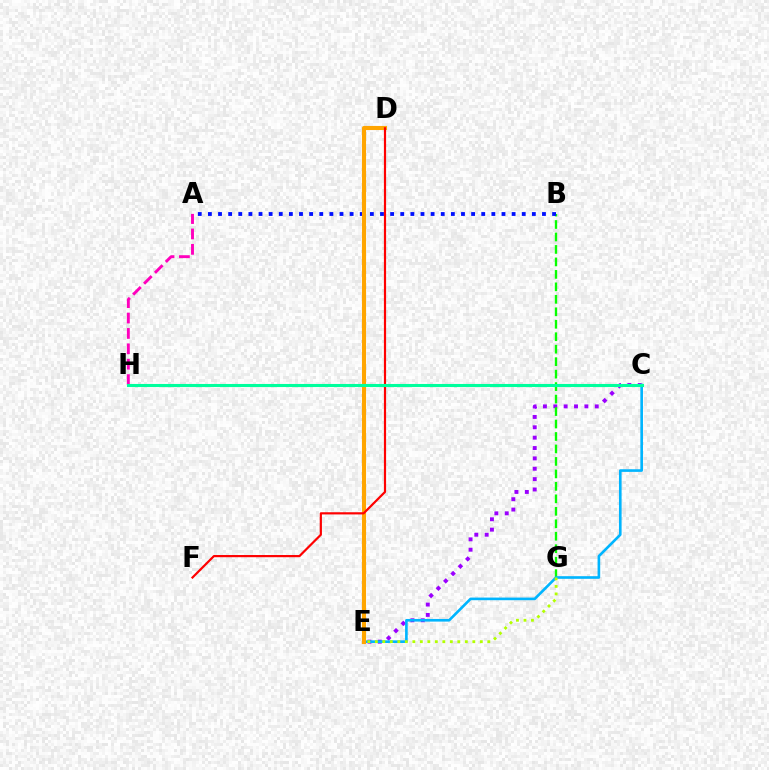{('C', 'E'): [{'color': '#9b00ff', 'line_style': 'dotted', 'thickness': 2.82}, {'color': '#00b5ff', 'line_style': 'solid', 'thickness': 1.9}], ('B', 'G'): [{'color': '#08ff00', 'line_style': 'dashed', 'thickness': 1.69}], ('E', 'G'): [{'color': '#b3ff00', 'line_style': 'dotted', 'thickness': 2.04}], ('A', 'B'): [{'color': '#0010ff', 'line_style': 'dotted', 'thickness': 2.75}], ('D', 'E'): [{'color': '#ffa500', 'line_style': 'solid', 'thickness': 2.95}], ('A', 'H'): [{'color': '#ff00bd', 'line_style': 'dashed', 'thickness': 2.09}], ('D', 'F'): [{'color': '#ff0000', 'line_style': 'solid', 'thickness': 1.58}], ('C', 'H'): [{'color': '#00ff9d', 'line_style': 'solid', 'thickness': 2.22}]}